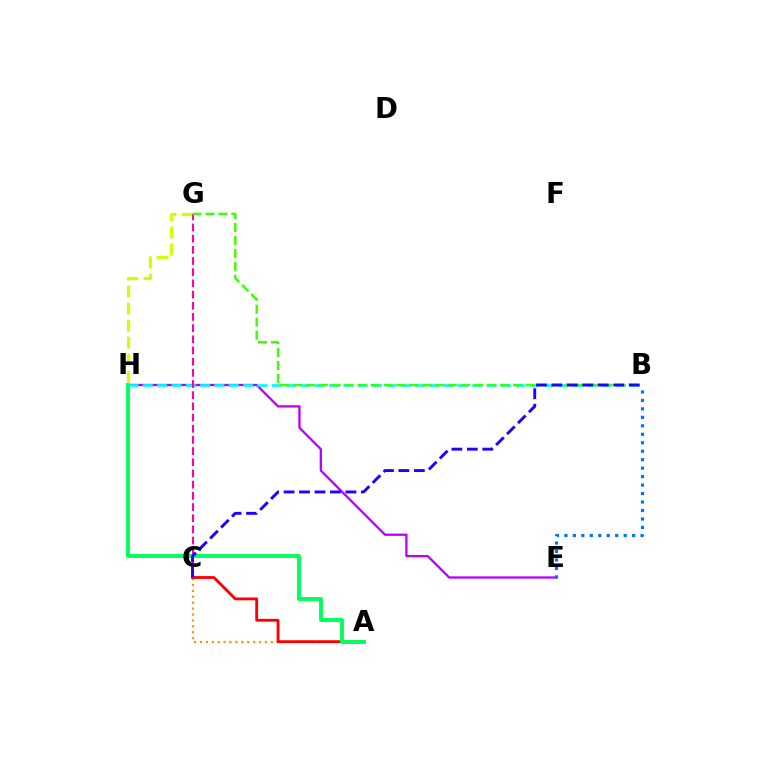{('E', 'H'): [{'color': '#b900ff', 'line_style': 'solid', 'thickness': 1.66}], ('A', 'C'): [{'color': '#ff9400', 'line_style': 'dotted', 'thickness': 1.6}, {'color': '#ff0000', 'line_style': 'solid', 'thickness': 2.04}], ('B', 'E'): [{'color': '#0074ff', 'line_style': 'dotted', 'thickness': 2.3}], ('G', 'H'): [{'color': '#d1ff00', 'line_style': 'dashed', 'thickness': 2.31}], ('B', 'H'): [{'color': '#00fff6', 'line_style': 'dashed', 'thickness': 1.95}], ('C', 'G'): [{'color': '#ff00ac', 'line_style': 'dashed', 'thickness': 1.52}], ('B', 'G'): [{'color': '#3dff00', 'line_style': 'dashed', 'thickness': 1.76}], ('A', 'H'): [{'color': '#00ff5c', 'line_style': 'solid', 'thickness': 2.81}], ('B', 'C'): [{'color': '#2500ff', 'line_style': 'dashed', 'thickness': 2.1}]}